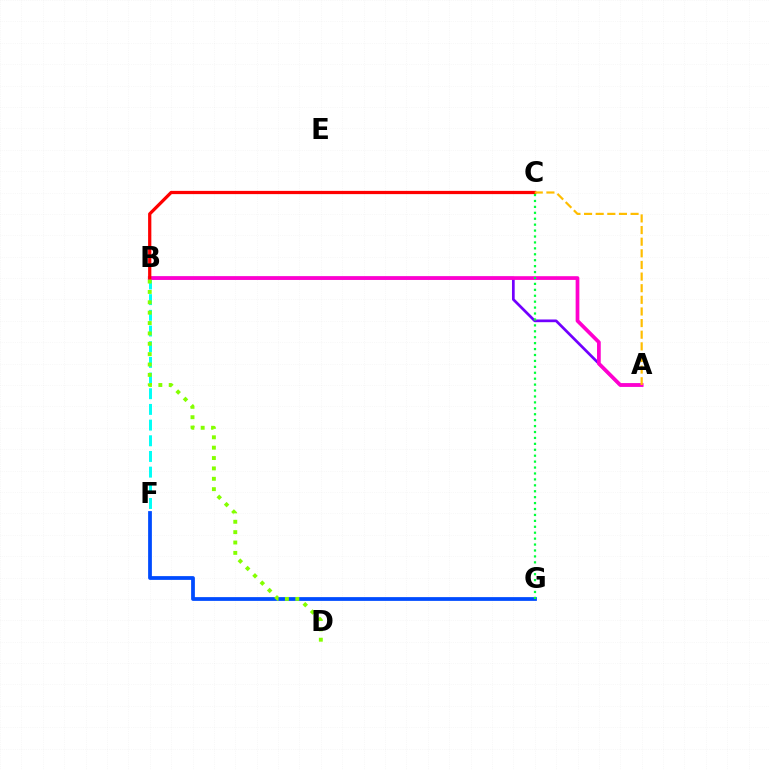{('A', 'B'): [{'color': '#7200ff', 'line_style': 'solid', 'thickness': 1.95}, {'color': '#ff00cf', 'line_style': 'solid', 'thickness': 2.68}], ('B', 'F'): [{'color': '#00fff6', 'line_style': 'dashed', 'thickness': 2.13}], ('F', 'G'): [{'color': '#004bff', 'line_style': 'solid', 'thickness': 2.71}], ('B', 'C'): [{'color': '#ff0000', 'line_style': 'solid', 'thickness': 2.33}], ('A', 'C'): [{'color': '#ffbd00', 'line_style': 'dashed', 'thickness': 1.58}], ('C', 'G'): [{'color': '#00ff39', 'line_style': 'dotted', 'thickness': 1.61}], ('B', 'D'): [{'color': '#84ff00', 'line_style': 'dotted', 'thickness': 2.82}]}